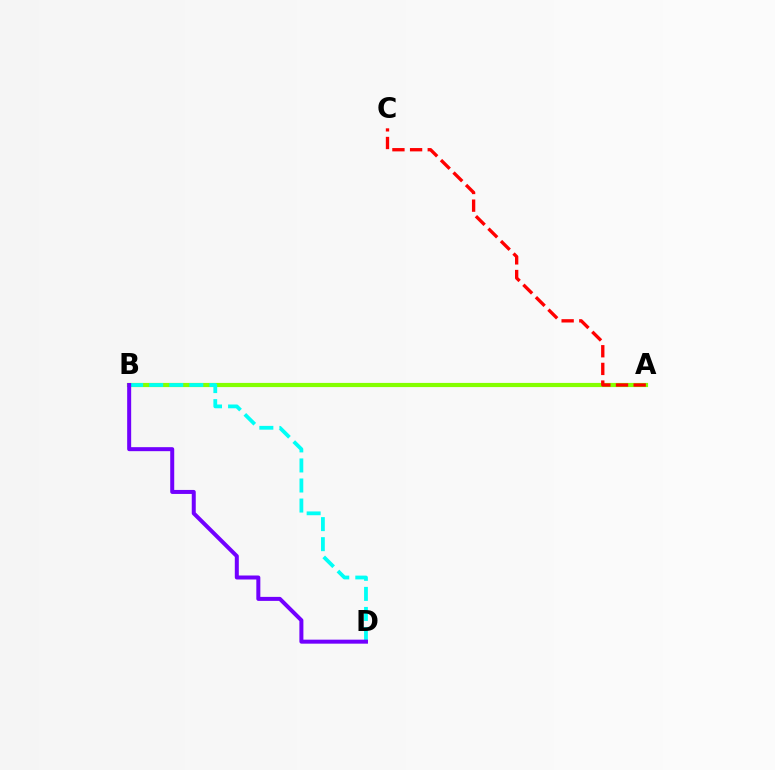{('A', 'B'): [{'color': '#84ff00', 'line_style': 'solid', 'thickness': 3.0}], ('B', 'D'): [{'color': '#00fff6', 'line_style': 'dashed', 'thickness': 2.72}, {'color': '#7200ff', 'line_style': 'solid', 'thickness': 2.88}], ('A', 'C'): [{'color': '#ff0000', 'line_style': 'dashed', 'thickness': 2.4}]}